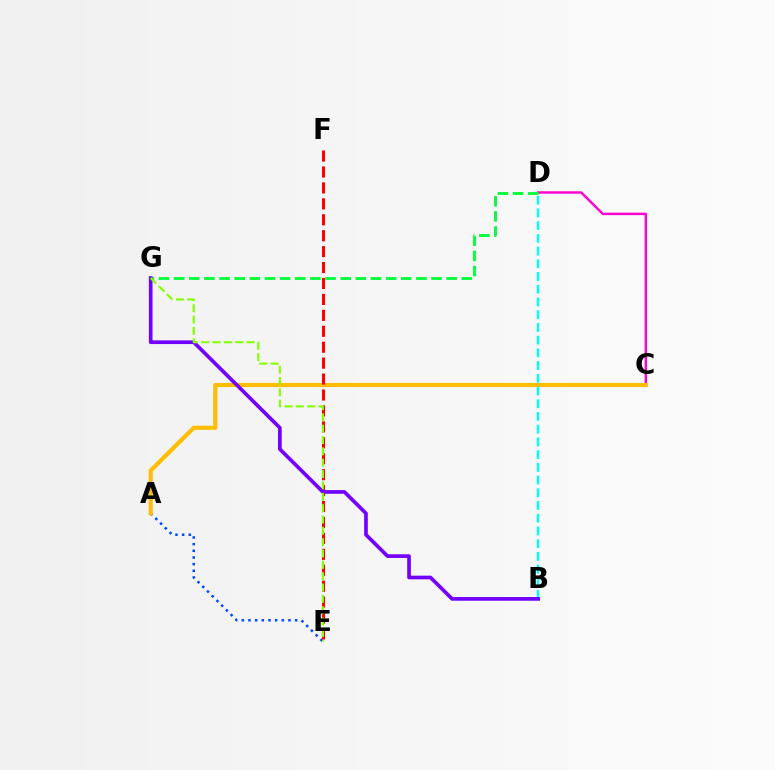{('C', 'D'): [{'color': '#ff00cf', 'line_style': 'solid', 'thickness': 1.76}], ('A', 'E'): [{'color': '#004bff', 'line_style': 'dotted', 'thickness': 1.81}], ('A', 'C'): [{'color': '#ffbd00', 'line_style': 'solid', 'thickness': 2.98}], ('D', 'G'): [{'color': '#00ff39', 'line_style': 'dashed', 'thickness': 2.06}], ('E', 'F'): [{'color': '#ff0000', 'line_style': 'dashed', 'thickness': 2.16}], ('B', 'D'): [{'color': '#00fff6', 'line_style': 'dashed', 'thickness': 1.73}], ('B', 'G'): [{'color': '#7200ff', 'line_style': 'solid', 'thickness': 2.65}], ('E', 'G'): [{'color': '#84ff00', 'line_style': 'dashed', 'thickness': 1.54}]}